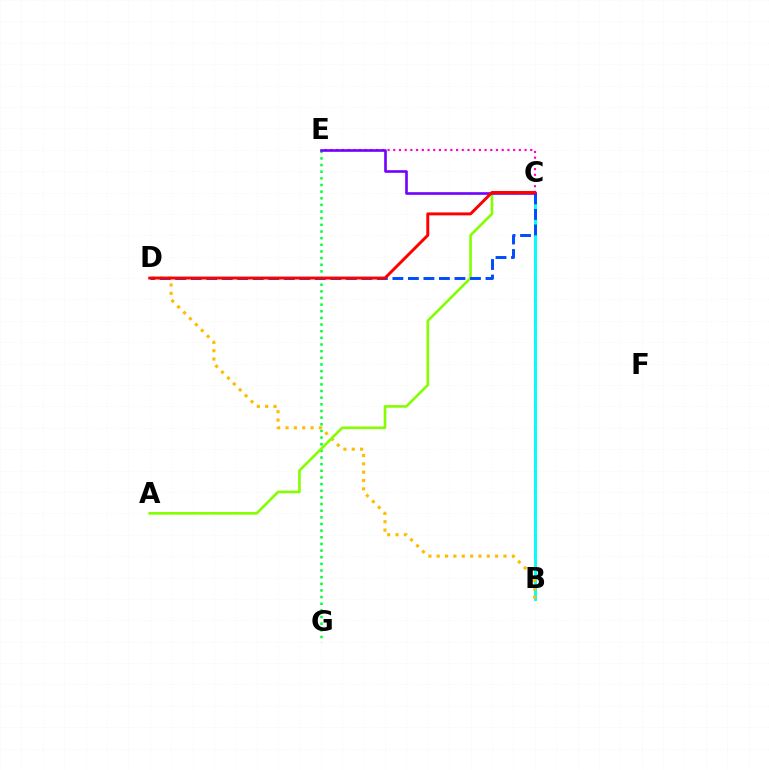{('C', 'E'): [{'color': '#ff00cf', 'line_style': 'dotted', 'thickness': 1.55}, {'color': '#7200ff', 'line_style': 'solid', 'thickness': 1.88}], ('E', 'G'): [{'color': '#00ff39', 'line_style': 'dotted', 'thickness': 1.81}], ('B', 'C'): [{'color': '#00fff6', 'line_style': 'solid', 'thickness': 2.12}], ('B', 'D'): [{'color': '#ffbd00', 'line_style': 'dotted', 'thickness': 2.27}], ('A', 'C'): [{'color': '#84ff00', 'line_style': 'solid', 'thickness': 1.89}], ('C', 'D'): [{'color': '#004bff', 'line_style': 'dashed', 'thickness': 2.11}, {'color': '#ff0000', 'line_style': 'solid', 'thickness': 2.12}]}